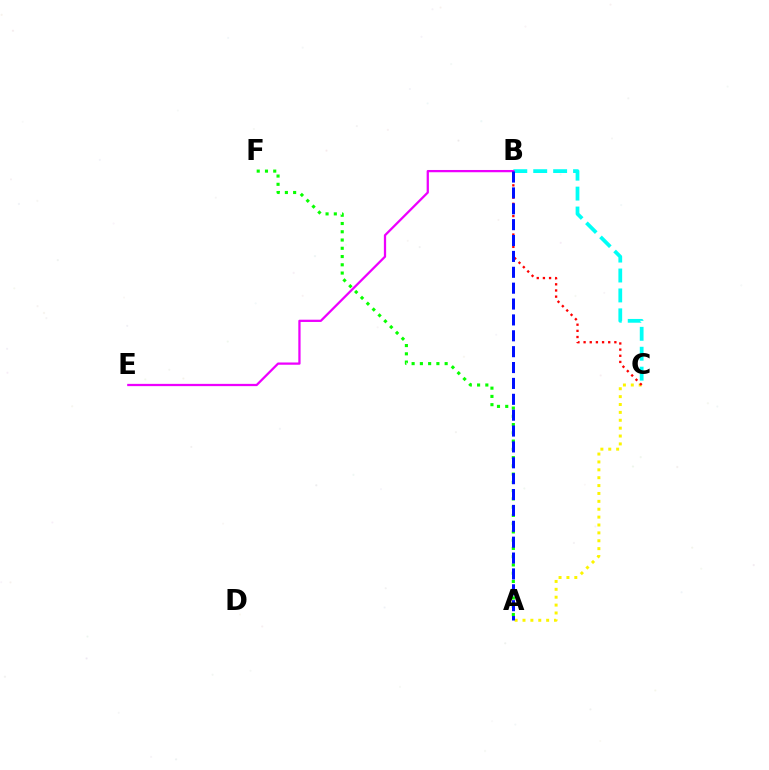{('B', 'C'): [{'color': '#00fff6', 'line_style': 'dashed', 'thickness': 2.71}, {'color': '#ff0000', 'line_style': 'dotted', 'thickness': 1.67}], ('B', 'E'): [{'color': '#ee00ff', 'line_style': 'solid', 'thickness': 1.63}], ('A', 'F'): [{'color': '#08ff00', 'line_style': 'dotted', 'thickness': 2.24}], ('A', 'C'): [{'color': '#fcf500', 'line_style': 'dotted', 'thickness': 2.14}], ('A', 'B'): [{'color': '#0010ff', 'line_style': 'dashed', 'thickness': 2.16}]}